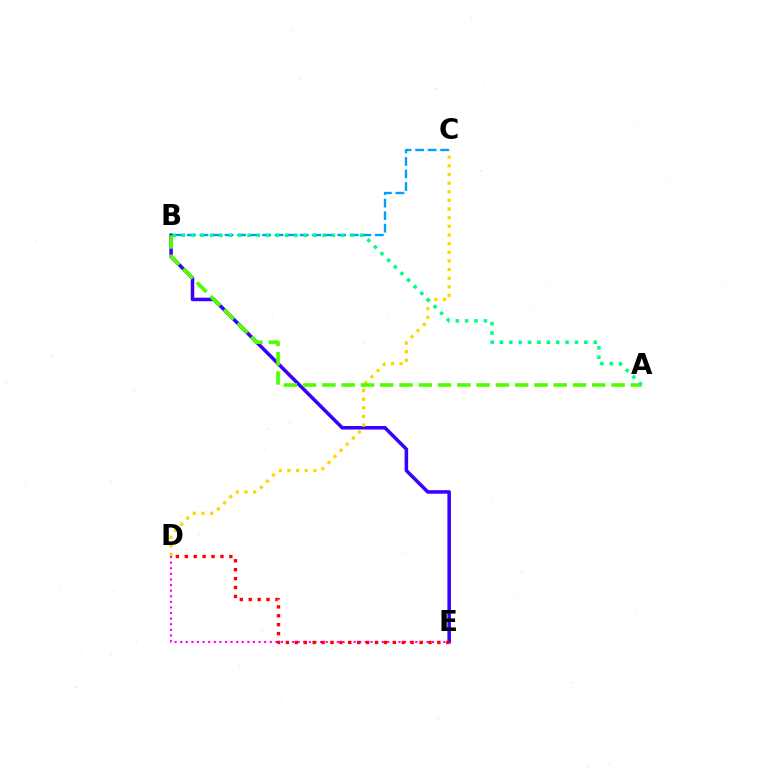{('B', 'E'): [{'color': '#3700ff', 'line_style': 'solid', 'thickness': 2.54}], ('C', 'D'): [{'color': '#ffd500', 'line_style': 'dotted', 'thickness': 2.35}], ('D', 'E'): [{'color': '#ff00ed', 'line_style': 'dotted', 'thickness': 1.52}, {'color': '#ff0000', 'line_style': 'dotted', 'thickness': 2.42}], ('A', 'B'): [{'color': '#4fff00', 'line_style': 'dashed', 'thickness': 2.62}, {'color': '#00ff86', 'line_style': 'dotted', 'thickness': 2.55}], ('B', 'C'): [{'color': '#009eff', 'line_style': 'dashed', 'thickness': 1.7}]}